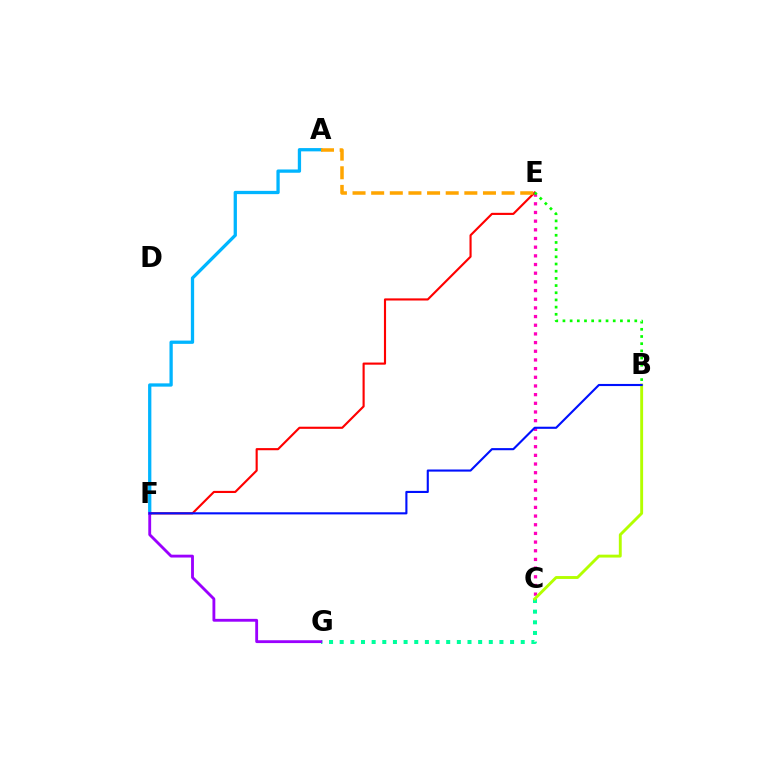{('C', 'G'): [{'color': '#00ff9d', 'line_style': 'dotted', 'thickness': 2.89}], ('C', 'E'): [{'color': '#ff00bd', 'line_style': 'dotted', 'thickness': 2.36}], ('B', 'C'): [{'color': '#b3ff00', 'line_style': 'solid', 'thickness': 2.08}], ('A', 'F'): [{'color': '#00b5ff', 'line_style': 'solid', 'thickness': 2.36}], ('E', 'F'): [{'color': '#ff0000', 'line_style': 'solid', 'thickness': 1.54}], ('A', 'E'): [{'color': '#ffa500', 'line_style': 'dashed', 'thickness': 2.53}], ('F', 'G'): [{'color': '#9b00ff', 'line_style': 'solid', 'thickness': 2.05}], ('B', 'F'): [{'color': '#0010ff', 'line_style': 'solid', 'thickness': 1.52}], ('B', 'E'): [{'color': '#08ff00', 'line_style': 'dotted', 'thickness': 1.95}]}